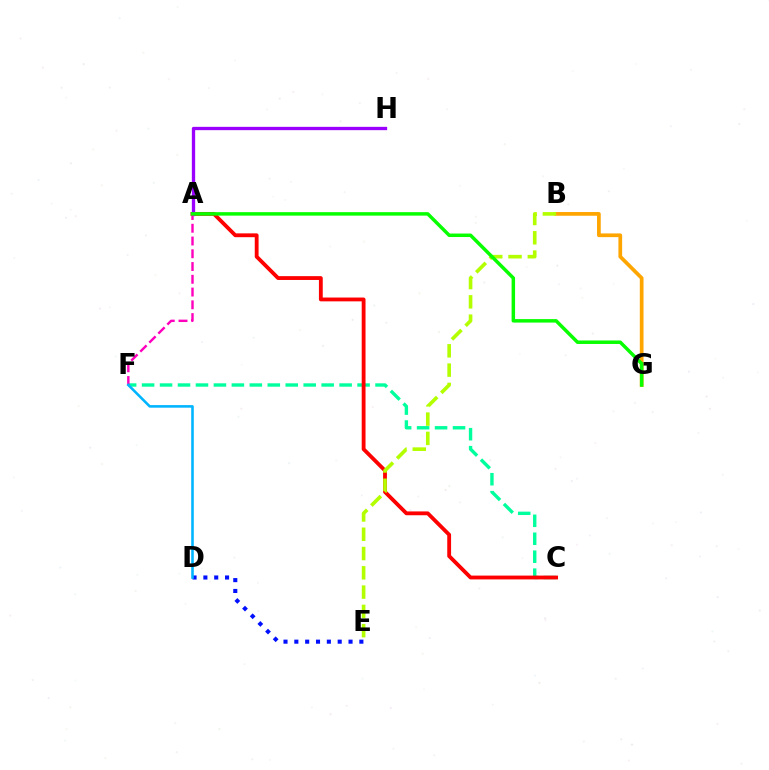{('C', 'F'): [{'color': '#00ff9d', 'line_style': 'dashed', 'thickness': 2.44}], ('D', 'E'): [{'color': '#0010ff', 'line_style': 'dotted', 'thickness': 2.94}], ('A', 'C'): [{'color': '#ff0000', 'line_style': 'solid', 'thickness': 2.75}], ('A', 'H'): [{'color': '#9b00ff', 'line_style': 'solid', 'thickness': 2.38}], ('B', 'G'): [{'color': '#ffa500', 'line_style': 'solid', 'thickness': 2.67}], ('A', 'F'): [{'color': '#ff00bd', 'line_style': 'dashed', 'thickness': 1.73}], ('D', 'F'): [{'color': '#00b5ff', 'line_style': 'solid', 'thickness': 1.85}], ('B', 'E'): [{'color': '#b3ff00', 'line_style': 'dashed', 'thickness': 2.62}], ('A', 'G'): [{'color': '#08ff00', 'line_style': 'solid', 'thickness': 2.51}]}